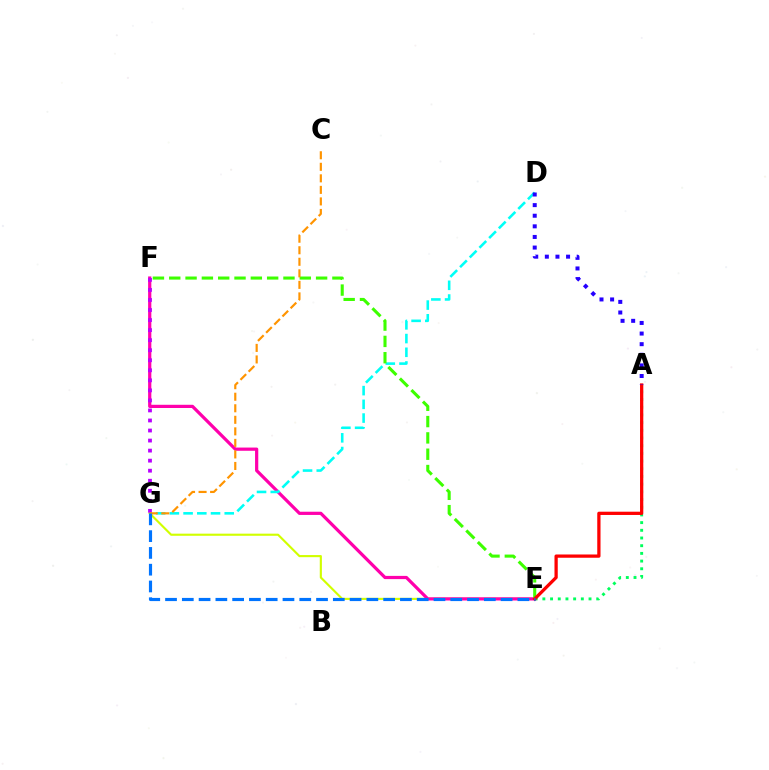{('E', 'G'): [{'color': '#d1ff00', 'line_style': 'solid', 'thickness': 1.54}, {'color': '#0074ff', 'line_style': 'dashed', 'thickness': 2.28}], ('E', 'F'): [{'color': '#ff00ac', 'line_style': 'solid', 'thickness': 2.32}, {'color': '#3dff00', 'line_style': 'dashed', 'thickness': 2.22}], ('A', 'E'): [{'color': '#00ff5c', 'line_style': 'dotted', 'thickness': 2.09}, {'color': '#ff0000', 'line_style': 'solid', 'thickness': 2.35}], ('D', 'G'): [{'color': '#00fff6', 'line_style': 'dashed', 'thickness': 1.86}], ('F', 'G'): [{'color': '#b900ff', 'line_style': 'dotted', 'thickness': 2.73}], ('C', 'G'): [{'color': '#ff9400', 'line_style': 'dashed', 'thickness': 1.57}], ('A', 'D'): [{'color': '#2500ff', 'line_style': 'dotted', 'thickness': 2.88}]}